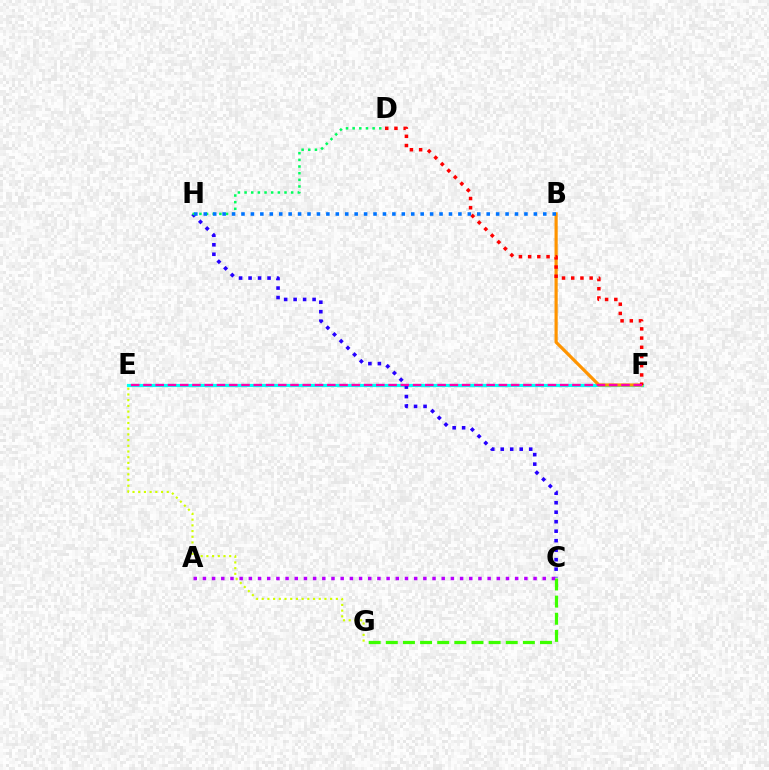{('E', 'F'): [{'color': '#00fff6', 'line_style': 'solid', 'thickness': 2.3}, {'color': '#ff00ac', 'line_style': 'dashed', 'thickness': 1.67}], ('B', 'F'): [{'color': '#ff9400', 'line_style': 'solid', 'thickness': 2.29}], ('C', 'H'): [{'color': '#2500ff', 'line_style': 'dotted', 'thickness': 2.58}], ('C', 'G'): [{'color': '#3dff00', 'line_style': 'dashed', 'thickness': 2.33}], ('E', 'G'): [{'color': '#d1ff00', 'line_style': 'dotted', 'thickness': 1.55}], ('A', 'C'): [{'color': '#b900ff', 'line_style': 'dotted', 'thickness': 2.5}], ('D', 'F'): [{'color': '#ff0000', 'line_style': 'dotted', 'thickness': 2.5}], ('D', 'H'): [{'color': '#00ff5c', 'line_style': 'dotted', 'thickness': 1.81}], ('B', 'H'): [{'color': '#0074ff', 'line_style': 'dotted', 'thickness': 2.56}]}